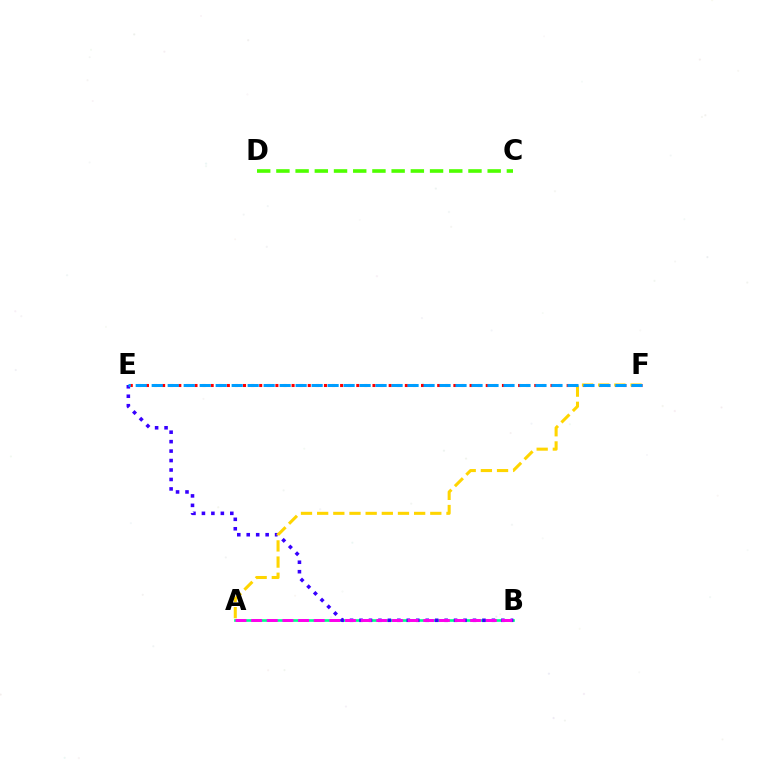{('A', 'B'): [{'color': '#00ff86', 'line_style': 'solid', 'thickness': 1.91}, {'color': '#ff00ed', 'line_style': 'dashed', 'thickness': 2.13}], ('B', 'E'): [{'color': '#3700ff', 'line_style': 'dotted', 'thickness': 2.57}], ('E', 'F'): [{'color': '#ff0000', 'line_style': 'dotted', 'thickness': 2.2}, {'color': '#009eff', 'line_style': 'dashed', 'thickness': 2.17}], ('A', 'F'): [{'color': '#ffd500', 'line_style': 'dashed', 'thickness': 2.2}], ('C', 'D'): [{'color': '#4fff00', 'line_style': 'dashed', 'thickness': 2.61}]}